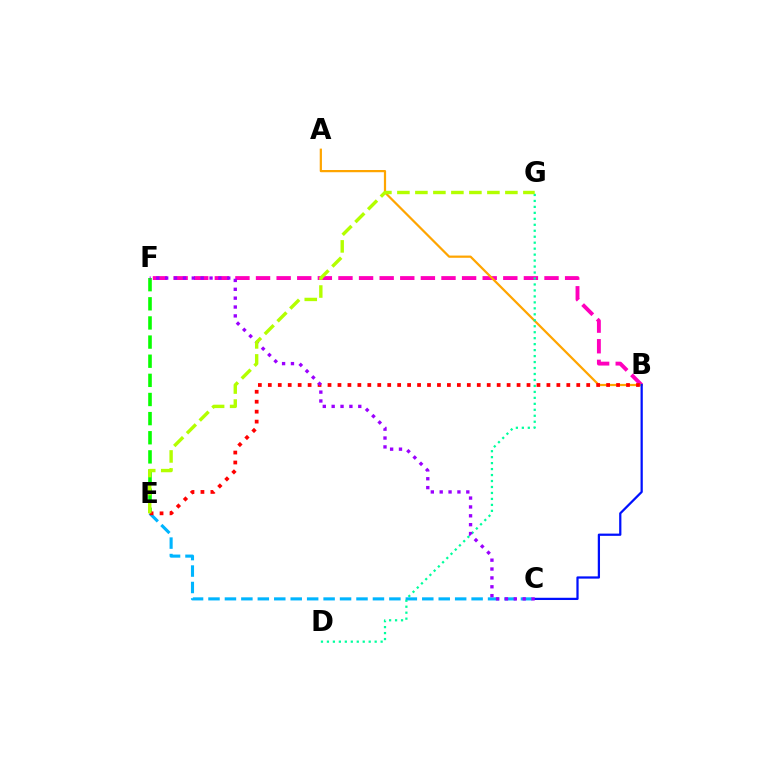{('E', 'F'): [{'color': '#08ff00', 'line_style': 'dashed', 'thickness': 2.6}], ('B', 'F'): [{'color': '#ff00bd', 'line_style': 'dashed', 'thickness': 2.8}], ('A', 'B'): [{'color': '#ffa500', 'line_style': 'solid', 'thickness': 1.6}], ('C', 'E'): [{'color': '#00b5ff', 'line_style': 'dashed', 'thickness': 2.23}], ('B', 'C'): [{'color': '#0010ff', 'line_style': 'solid', 'thickness': 1.61}], ('D', 'G'): [{'color': '#00ff9d', 'line_style': 'dotted', 'thickness': 1.62}], ('B', 'E'): [{'color': '#ff0000', 'line_style': 'dotted', 'thickness': 2.7}], ('C', 'F'): [{'color': '#9b00ff', 'line_style': 'dotted', 'thickness': 2.41}], ('E', 'G'): [{'color': '#b3ff00', 'line_style': 'dashed', 'thickness': 2.45}]}